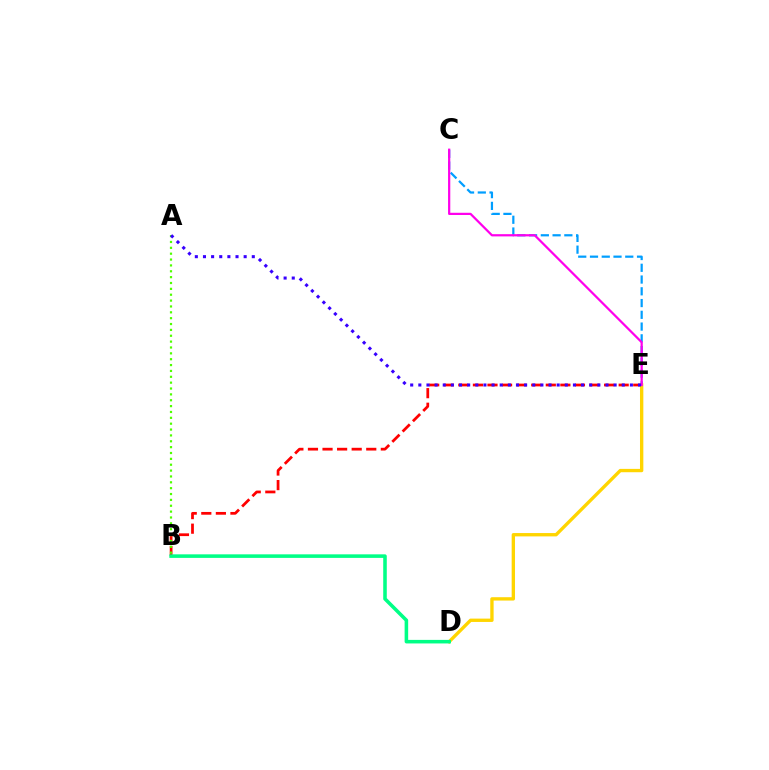{('C', 'E'): [{'color': '#009eff', 'line_style': 'dashed', 'thickness': 1.6}, {'color': '#ff00ed', 'line_style': 'solid', 'thickness': 1.6}], ('B', 'E'): [{'color': '#ff0000', 'line_style': 'dashed', 'thickness': 1.98}], ('A', 'B'): [{'color': '#4fff00', 'line_style': 'dotted', 'thickness': 1.59}], ('D', 'E'): [{'color': '#ffd500', 'line_style': 'solid', 'thickness': 2.41}], ('A', 'E'): [{'color': '#3700ff', 'line_style': 'dotted', 'thickness': 2.21}], ('B', 'D'): [{'color': '#00ff86', 'line_style': 'solid', 'thickness': 2.56}]}